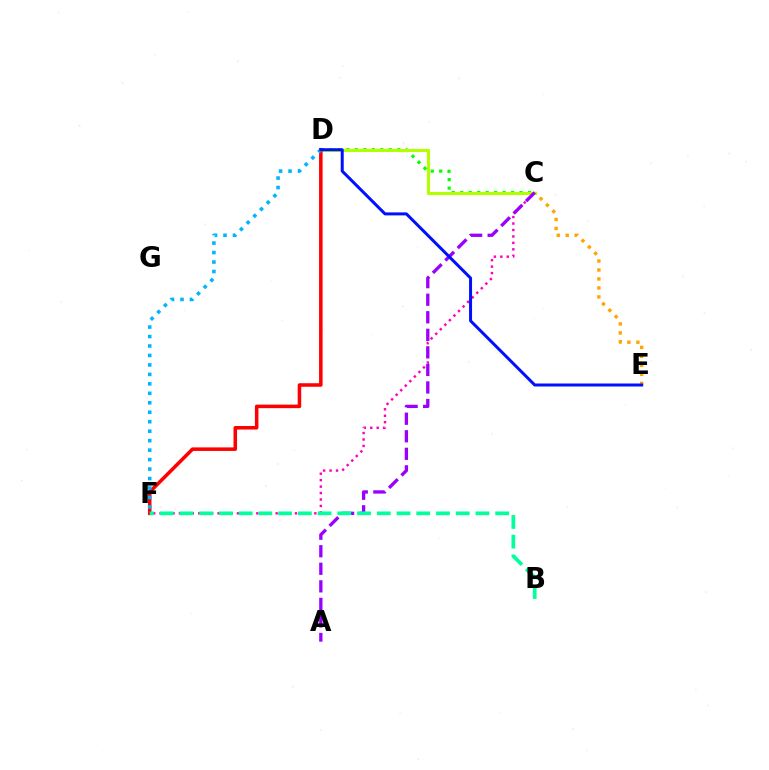{('C', 'F'): [{'color': '#ff00bd', 'line_style': 'dotted', 'thickness': 1.75}], ('C', 'D'): [{'color': '#08ff00', 'line_style': 'dotted', 'thickness': 2.3}, {'color': '#b3ff00', 'line_style': 'solid', 'thickness': 2.23}], ('C', 'E'): [{'color': '#ffa500', 'line_style': 'dotted', 'thickness': 2.44}], ('D', 'F'): [{'color': '#ff0000', 'line_style': 'solid', 'thickness': 2.55}, {'color': '#00b5ff', 'line_style': 'dotted', 'thickness': 2.57}], ('A', 'C'): [{'color': '#9b00ff', 'line_style': 'dashed', 'thickness': 2.38}], ('D', 'E'): [{'color': '#0010ff', 'line_style': 'solid', 'thickness': 2.16}], ('B', 'F'): [{'color': '#00ff9d', 'line_style': 'dashed', 'thickness': 2.68}]}